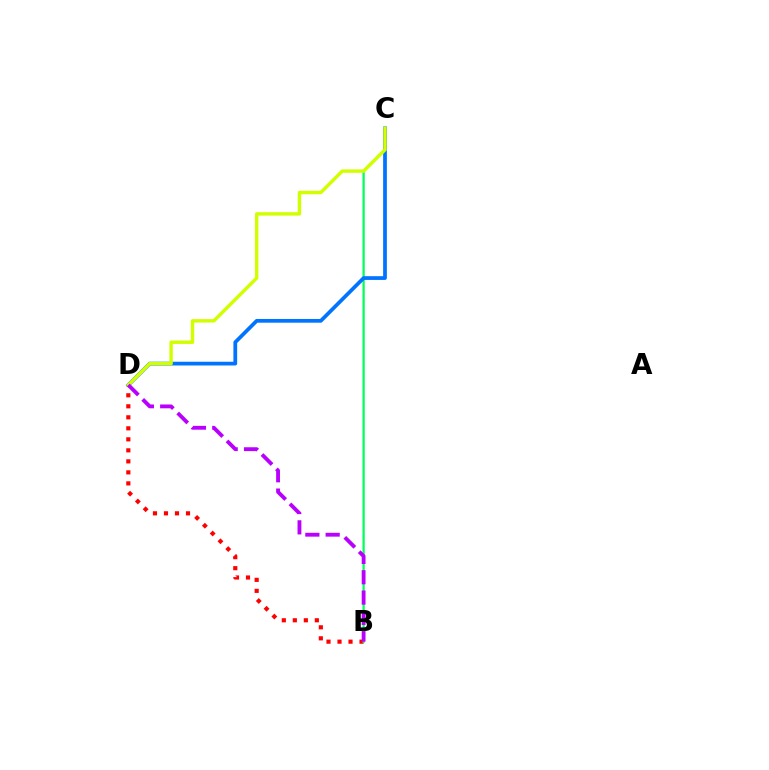{('B', 'D'): [{'color': '#ff0000', 'line_style': 'dotted', 'thickness': 2.99}, {'color': '#b900ff', 'line_style': 'dashed', 'thickness': 2.76}], ('B', 'C'): [{'color': '#00ff5c', 'line_style': 'solid', 'thickness': 1.62}], ('C', 'D'): [{'color': '#0074ff', 'line_style': 'solid', 'thickness': 2.69}, {'color': '#d1ff00', 'line_style': 'solid', 'thickness': 2.47}]}